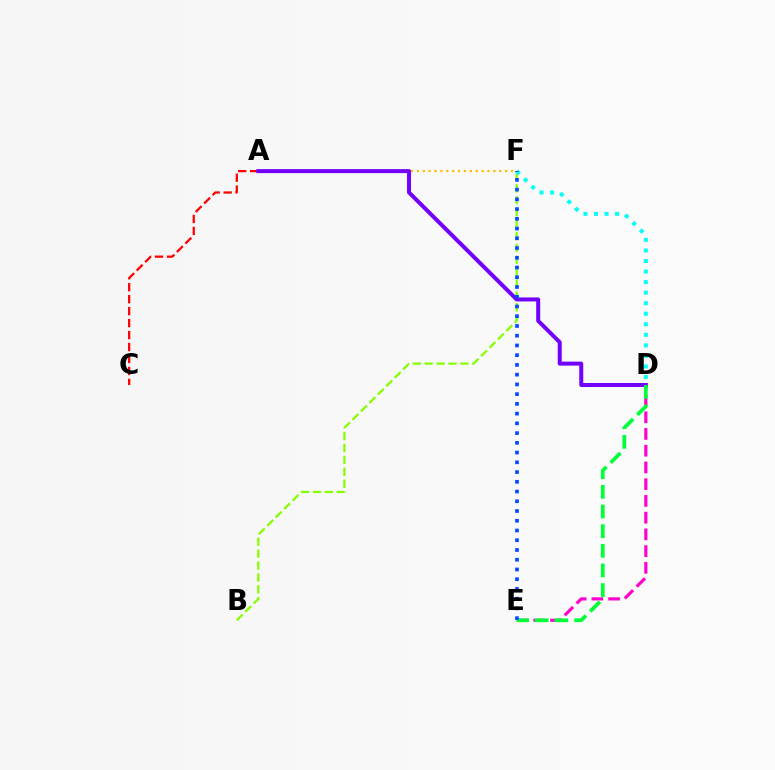{('A', 'C'): [{'color': '#ff0000', 'line_style': 'dashed', 'thickness': 1.63}], ('A', 'F'): [{'color': '#ffbd00', 'line_style': 'dotted', 'thickness': 1.6}], ('B', 'F'): [{'color': '#84ff00', 'line_style': 'dashed', 'thickness': 1.62}], ('D', 'E'): [{'color': '#ff00cf', 'line_style': 'dashed', 'thickness': 2.27}, {'color': '#00ff39', 'line_style': 'dashed', 'thickness': 2.67}], ('D', 'F'): [{'color': '#00fff6', 'line_style': 'dotted', 'thickness': 2.87}], ('A', 'D'): [{'color': '#7200ff', 'line_style': 'solid', 'thickness': 2.87}], ('E', 'F'): [{'color': '#004bff', 'line_style': 'dotted', 'thickness': 2.65}]}